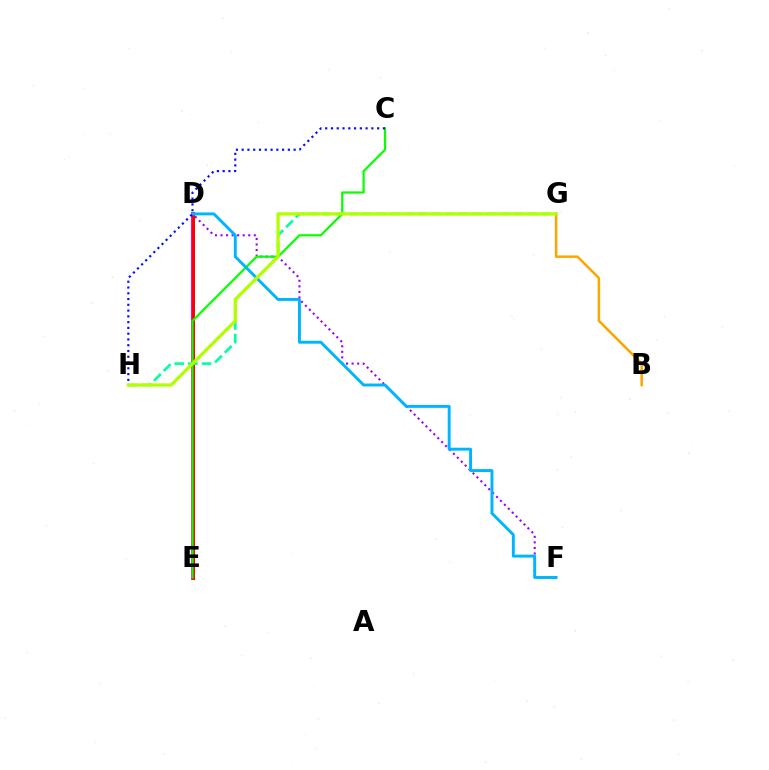{('D', 'E'): [{'color': '#ff00bd', 'line_style': 'solid', 'thickness': 2.85}, {'color': '#ff0000', 'line_style': 'solid', 'thickness': 2.09}], ('D', 'F'): [{'color': '#9b00ff', 'line_style': 'dotted', 'thickness': 1.51}, {'color': '#00b5ff', 'line_style': 'solid', 'thickness': 2.1}], ('C', 'E'): [{'color': '#08ff00', 'line_style': 'solid', 'thickness': 1.59}], ('G', 'H'): [{'color': '#00ff9d', 'line_style': 'dashed', 'thickness': 1.86}, {'color': '#b3ff00', 'line_style': 'solid', 'thickness': 2.35}], ('B', 'G'): [{'color': '#ffa500', 'line_style': 'solid', 'thickness': 1.82}], ('C', 'H'): [{'color': '#0010ff', 'line_style': 'dotted', 'thickness': 1.57}]}